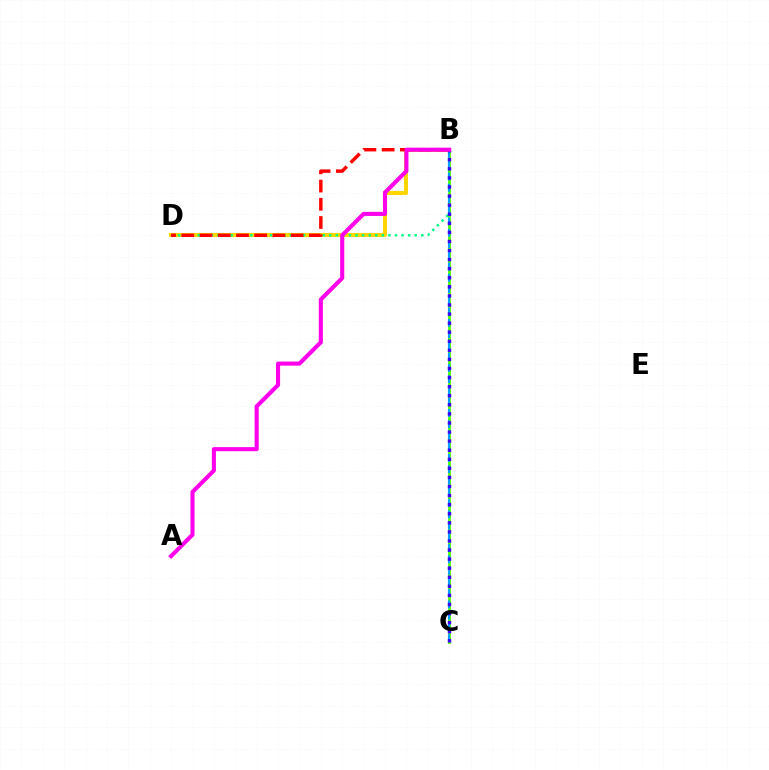{('B', 'D'): [{'color': '#ffd500', 'line_style': 'solid', 'thickness': 2.91}, {'color': '#00ff86', 'line_style': 'dotted', 'thickness': 1.79}, {'color': '#ff0000', 'line_style': 'dashed', 'thickness': 2.48}], ('B', 'C'): [{'color': '#4fff00', 'line_style': 'solid', 'thickness': 2.04}, {'color': '#009eff', 'line_style': 'dashed', 'thickness': 1.53}, {'color': '#3700ff', 'line_style': 'dotted', 'thickness': 2.47}], ('A', 'B'): [{'color': '#ff00ed', 'line_style': 'solid', 'thickness': 2.94}]}